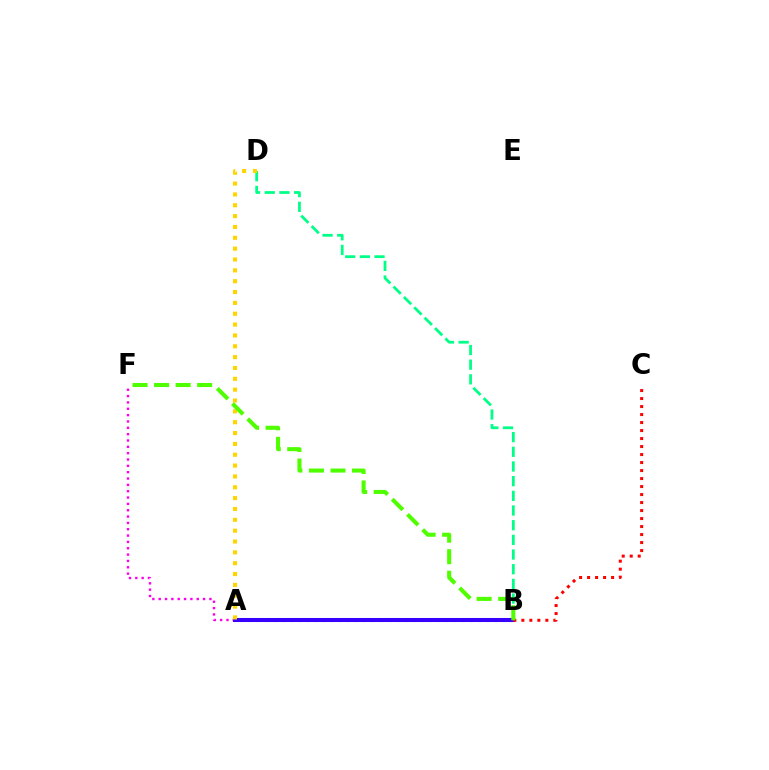{('A', 'F'): [{'color': '#ff00ed', 'line_style': 'dotted', 'thickness': 1.72}], ('B', 'D'): [{'color': '#00ff86', 'line_style': 'dashed', 'thickness': 1.99}], ('A', 'B'): [{'color': '#009eff', 'line_style': 'dotted', 'thickness': 2.22}, {'color': '#3700ff', 'line_style': 'solid', 'thickness': 2.91}], ('A', 'D'): [{'color': '#ffd500', 'line_style': 'dotted', 'thickness': 2.95}], ('B', 'C'): [{'color': '#ff0000', 'line_style': 'dotted', 'thickness': 2.17}], ('B', 'F'): [{'color': '#4fff00', 'line_style': 'dashed', 'thickness': 2.93}]}